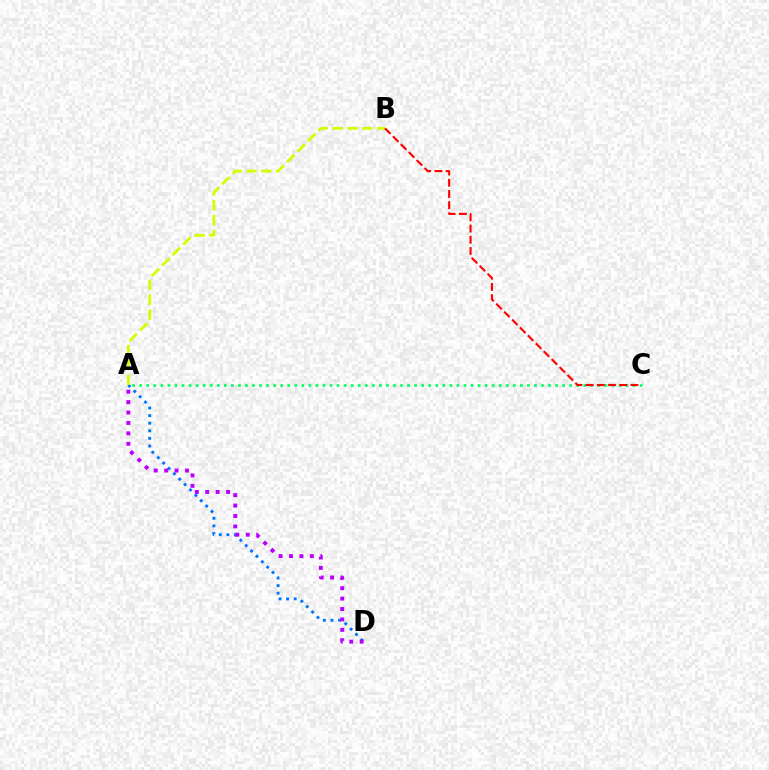{('A', 'D'): [{'color': '#0074ff', 'line_style': 'dotted', 'thickness': 2.07}, {'color': '#b900ff', 'line_style': 'dotted', 'thickness': 2.83}], ('A', 'B'): [{'color': '#d1ff00', 'line_style': 'dashed', 'thickness': 2.01}], ('A', 'C'): [{'color': '#00ff5c', 'line_style': 'dotted', 'thickness': 1.92}], ('B', 'C'): [{'color': '#ff0000', 'line_style': 'dashed', 'thickness': 1.52}]}